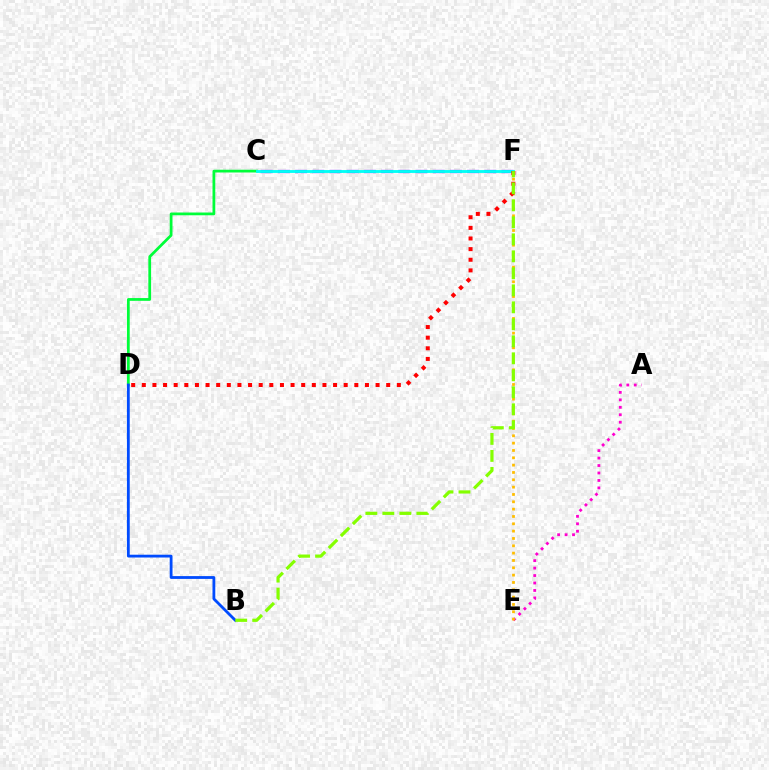{('A', 'E'): [{'color': '#ff00cf', 'line_style': 'dotted', 'thickness': 2.03}], ('C', 'D'): [{'color': '#00ff39', 'line_style': 'solid', 'thickness': 1.99}], ('E', 'F'): [{'color': '#ffbd00', 'line_style': 'dotted', 'thickness': 1.99}], ('C', 'F'): [{'color': '#7200ff', 'line_style': 'dashed', 'thickness': 2.34}, {'color': '#00fff6', 'line_style': 'solid', 'thickness': 2.05}], ('B', 'D'): [{'color': '#004bff', 'line_style': 'solid', 'thickness': 2.02}], ('D', 'F'): [{'color': '#ff0000', 'line_style': 'dotted', 'thickness': 2.89}], ('B', 'F'): [{'color': '#84ff00', 'line_style': 'dashed', 'thickness': 2.31}]}